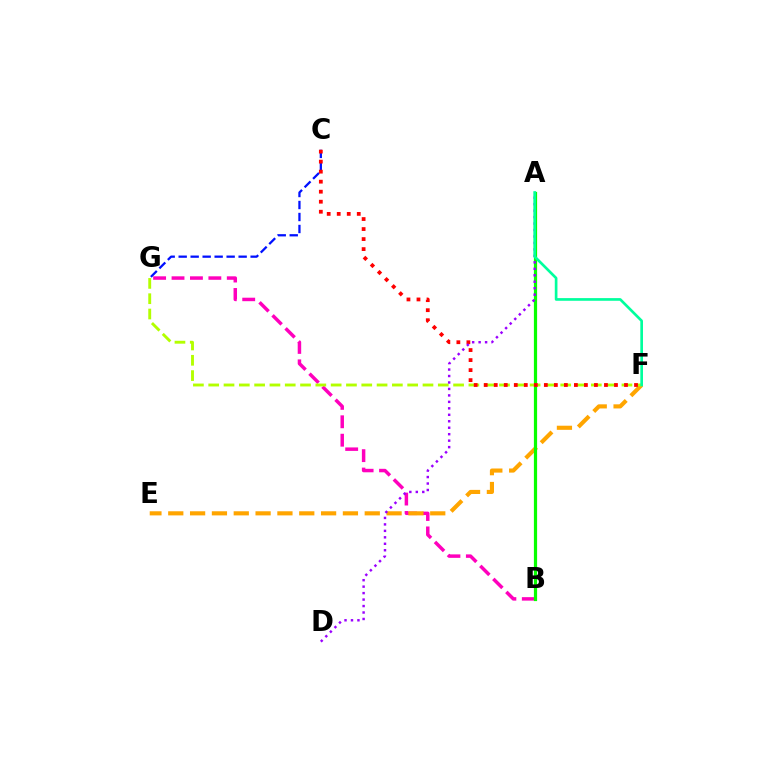{('A', 'B'): [{'color': '#00b5ff', 'line_style': 'dotted', 'thickness': 2.07}, {'color': '#08ff00', 'line_style': 'solid', 'thickness': 2.31}], ('B', 'G'): [{'color': '#ff00bd', 'line_style': 'dashed', 'thickness': 2.5}], ('E', 'F'): [{'color': '#ffa500', 'line_style': 'dashed', 'thickness': 2.97}], ('C', 'G'): [{'color': '#0010ff', 'line_style': 'dashed', 'thickness': 1.63}], ('F', 'G'): [{'color': '#b3ff00', 'line_style': 'dashed', 'thickness': 2.08}], ('C', 'F'): [{'color': '#ff0000', 'line_style': 'dotted', 'thickness': 2.72}], ('A', 'D'): [{'color': '#9b00ff', 'line_style': 'dotted', 'thickness': 1.76}], ('A', 'F'): [{'color': '#00ff9d', 'line_style': 'solid', 'thickness': 1.92}]}